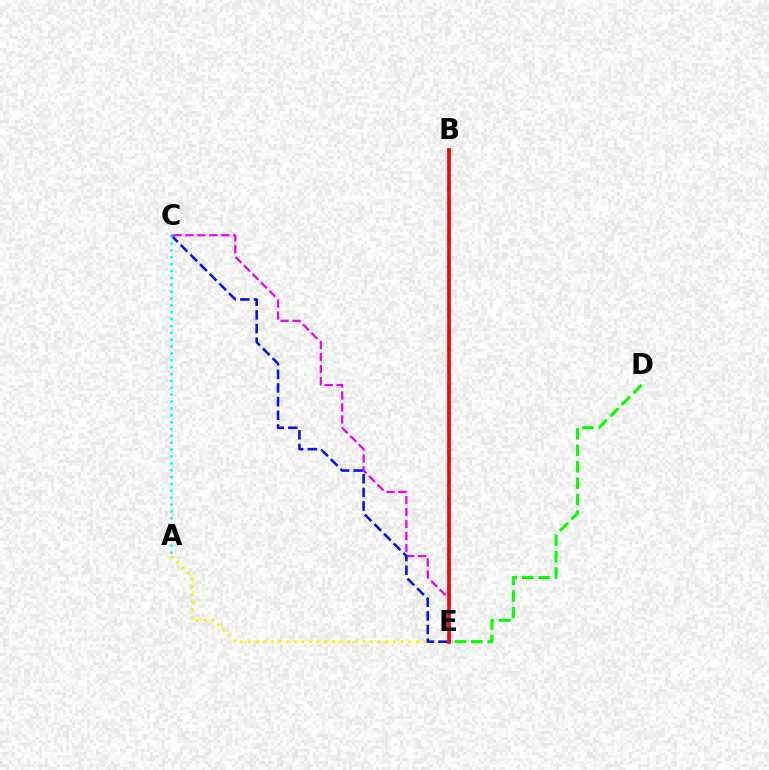{('D', 'E'): [{'color': '#08ff00', 'line_style': 'dashed', 'thickness': 2.23}], ('A', 'E'): [{'color': '#fcf500', 'line_style': 'dotted', 'thickness': 2.07}], ('C', 'E'): [{'color': '#ee00ff', 'line_style': 'dashed', 'thickness': 1.63}, {'color': '#0010ff', 'line_style': 'dashed', 'thickness': 1.85}], ('B', 'E'): [{'color': '#ff0000', 'line_style': 'solid', 'thickness': 2.65}], ('A', 'C'): [{'color': '#00fff6', 'line_style': 'dotted', 'thickness': 1.87}]}